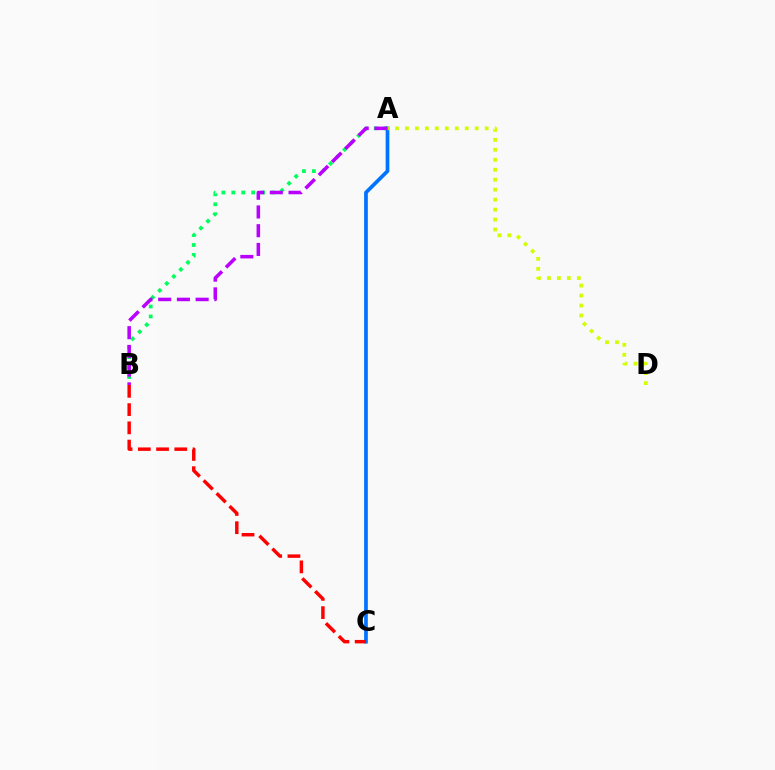{('A', 'B'): [{'color': '#00ff5c', 'line_style': 'dotted', 'thickness': 2.7}, {'color': '#b900ff', 'line_style': 'dashed', 'thickness': 2.54}], ('A', 'C'): [{'color': '#0074ff', 'line_style': 'solid', 'thickness': 2.67}], ('A', 'D'): [{'color': '#d1ff00', 'line_style': 'dotted', 'thickness': 2.71}], ('B', 'C'): [{'color': '#ff0000', 'line_style': 'dashed', 'thickness': 2.48}]}